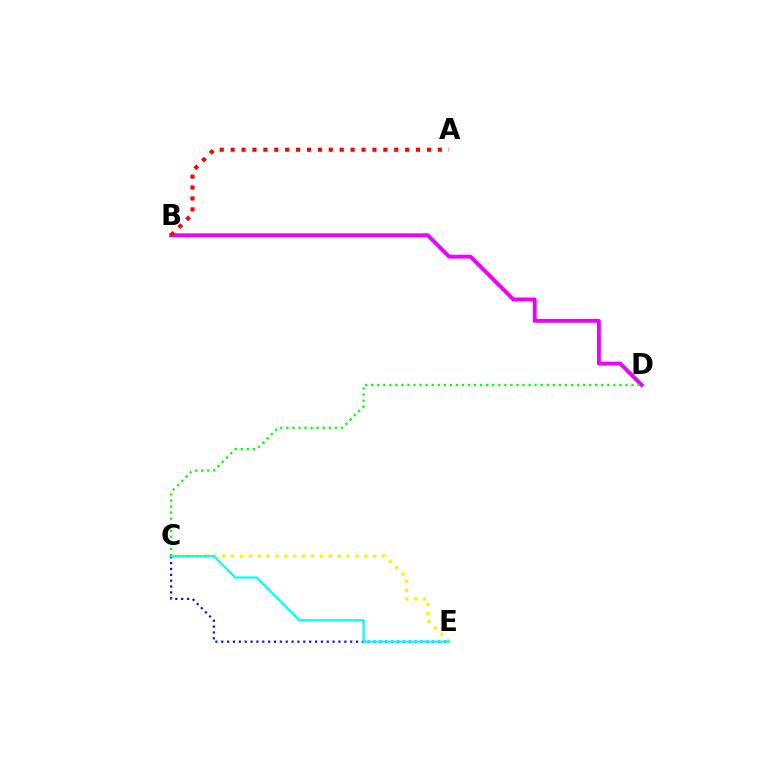{('C', 'E'): [{'color': '#fcf500', 'line_style': 'dotted', 'thickness': 2.41}, {'color': '#0010ff', 'line_style': 'dotted', 'thickness': 1.59}, {'color': '#00fff6', 'line_style': 'solid', 'thickness': 1.57}], ('B', 'D'): [{'color': '#ee00ff', 'line_style': 'solid', 'thickness': 2.8}], ('A', 'B'): [{'color': '#ff0000', 'line_style': 'dotted', 'thickness': 2.96}], ('C', 'D'): [{'color': '#08ff00', 'line_style': 'dotted', 'thickness': 1.65}]}